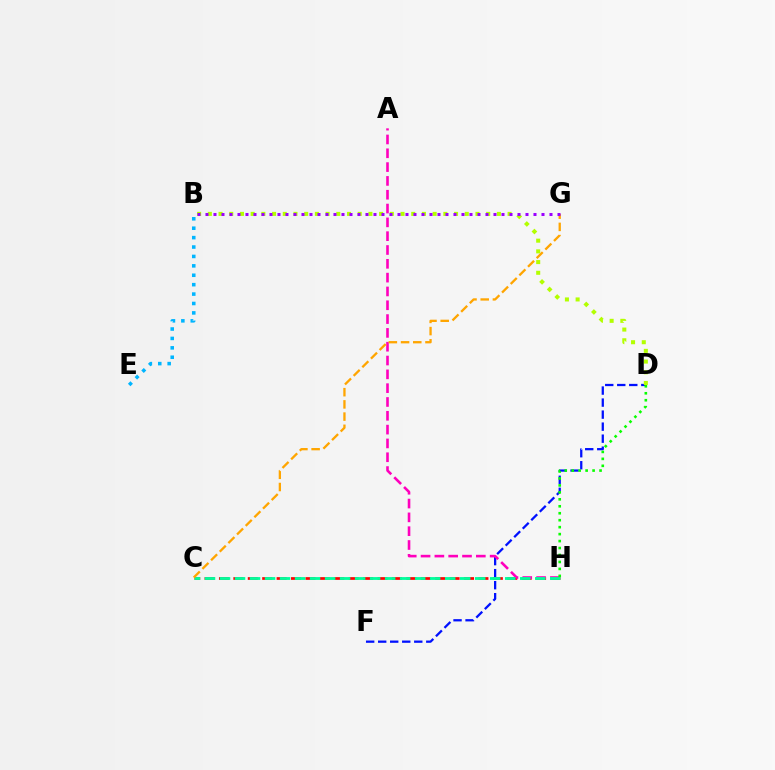{('D', 'F'): [{'color': '#0010ff', 'line_style': 'dashed', 'thickness': 1.63}], ('C', 'H'): [{'color': '#ff0000', 'line_style': 'dashed', 'thickness': 1.96}, {'color': '#00ff9d', 'line_style': 'dashed', 'thickness': 2.04}], ('A', 'H'): [{'color': '#ff00bd', 'line_style': 'dashed', 'thickness': 1.88}], ('B', 'E'): [{'color': '#00b5ff', 'line_style': 'dotted', 'thickness': 2.56}], ('D', 'H'): [{'color': '#08ff00', 'line_style': 'dotted', 'thickness': 1.89}], ('B', 'D'): [{'color': '#b3ff00', 'line_style': 'dotted', 'thickness': 2.91}], ('C', 'G'): [{'color': '#ffa500', 'line_style': 'dashed', 'thickness': 1.66}], ('B', 'G'): [{'color': '#9b00ff', 'line_style': 'dotted', 'thickness': 2.17}]}